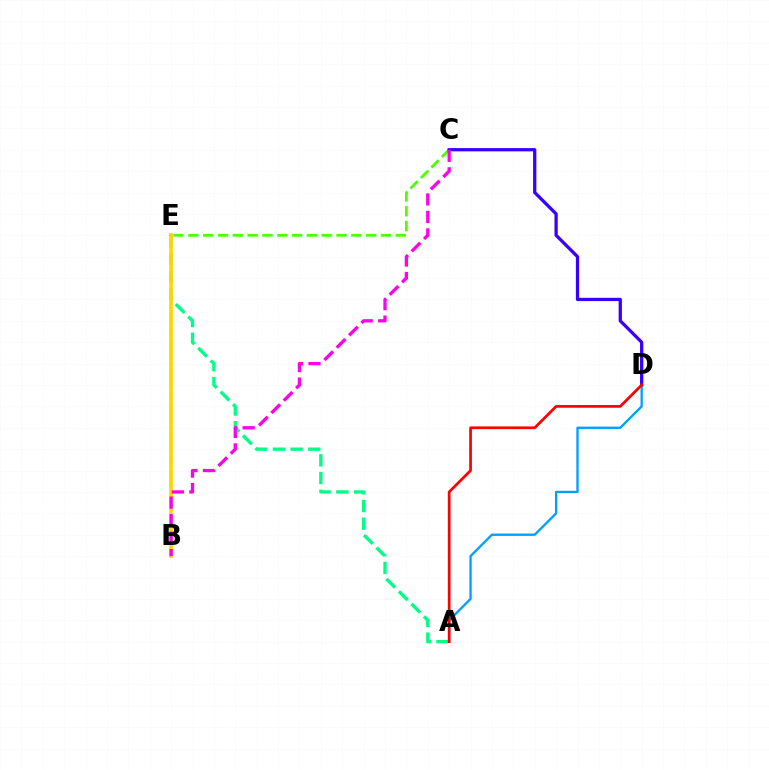{('C', 'E'): [{'color': '#4fff00', 'line_style': 'dashed', 'thickness': 2.01}], ('C', 'D'): [{'color': '#3700ff', 'line_style': 'solid', 'thickness': 2.35}], ('A', 'E'): [{'color': '#00ff86', 'line_style': 'dashed', 'thickness': 2.4}], ('B', 'E'): [{'color': '#ffd500', 'line_style': 'solid', 'thickness': 2.64}], ('A', 'D'): [{'color': '#009eff', 'line_style': 'solid', 'thickness': 1.66}, {'color': '#ff0000', 'line_style': 'solid', 'thickness': 1.96}], ('B', 'C'): [{'color': '#ff00ed', 'line_style': 'dashed', 'thickness': 2.38}]}